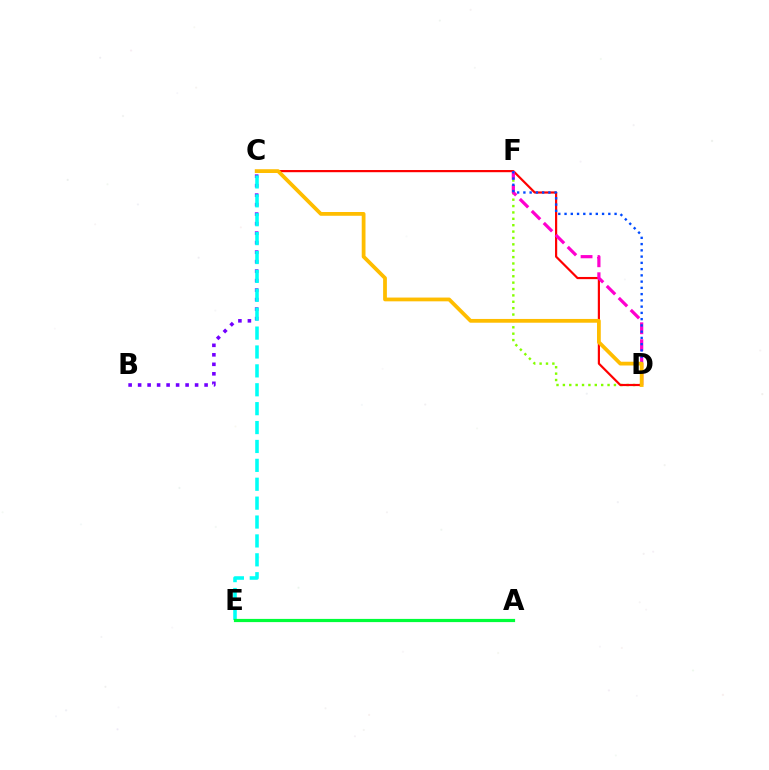{('B', 'C'): [{'color': '#7200ff', 'line_style': 'dotted', 'thickness': 2.58}], ('D', 'F'): [{'color': '#84ff00', 'line_style': 'dotted', 'thickness': 1.73}, {'color': '#ff00cf', 'line_style': 'dashed', 'thickness': 2.3}, {'color': '#004bff', 'line_style': 'dotted', 'thickness': 1.7}], ('C', 'D'): [{'color': '#ff0000', 'line_style': 'solid', 'thickness': 1.57}, {'color': '#ffbd00', 'line_style': 'solid', 'thickness': 2.72}], ('C', 'E'): [{'color': '#00fff6', 'line_style': 'dashed', 'thickness': 2.57}], ('A', 'E'): [{'color': '#00ff39', 'line_style': 'solid', 'thickness': 2.3}]}